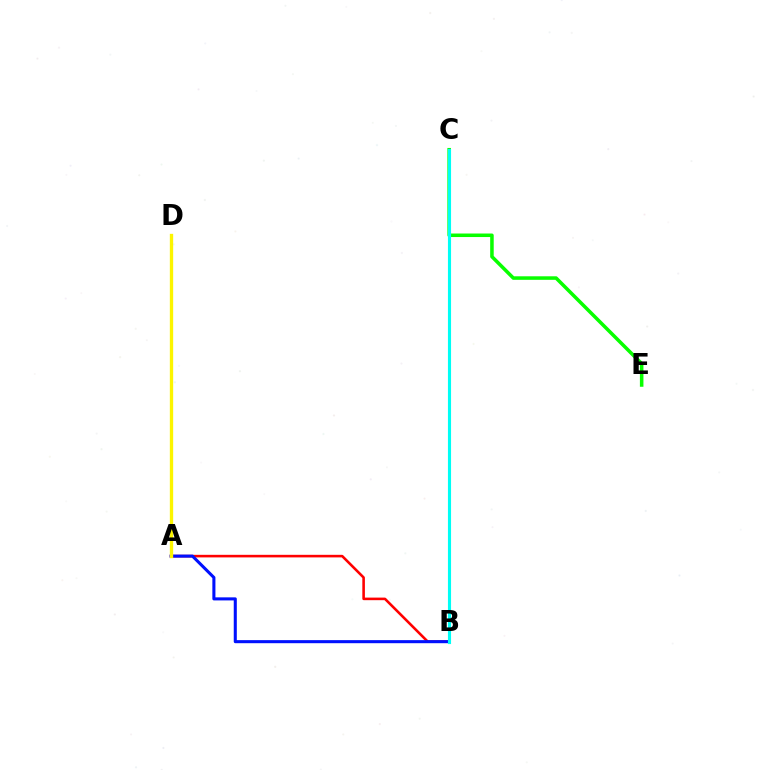{('A', 'B'): [{'color': '#ff0000', 'line_style': 'solid', 'thickness': 1.86}, {'color': '#0010ff', 'line_style': 'solid', 'thickness': 2.21}], ('B', 'C'): [{'color': '#ee00ff', 'line_style': 'dashed', 'thickness': 2.05}, {'color': '#00fff6', 'line_style': 'solid', 'thickness': 2.24}], ('A', 'D'): [{'color': '#fcf500', 'line_style': 'solid', 'thickness': 2.39}], ('C', 'E'): [{'color': '#08ff00', 'line_style': 'solid', 'thickness': 2.54}]}